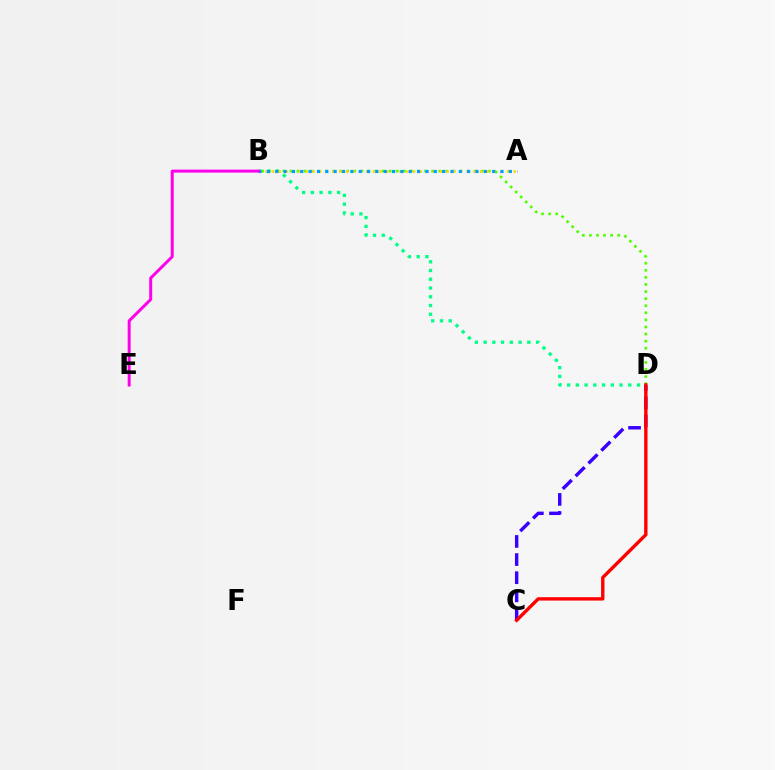{('B', 'D'): [{'color': '#00ff86', 'line_style': 'dotted', 'thickness': 2.38}, {'color': '#4fff00', 'line_style': 'dotted', 'thickness': 1.92}], ('A', 'B'): [{'color': '#ffd500', 'line_style': 'dotted', 'thickness': 1.82}, {'color': '#009eff', 'line_style': 'dotted', 'thickness': 2.27}], ('C', 'D'): [{'color': '#3700ff', 'line_style': 'dashed', 'thickness': 2.46}, {'color': '#ff0000', 'line_style': 'solid', 'thickness': 2.43}], ('B', 'E'): [{'color': '#ff00ed', 'line_style': 'solid', 'thickness': 2.15}]}